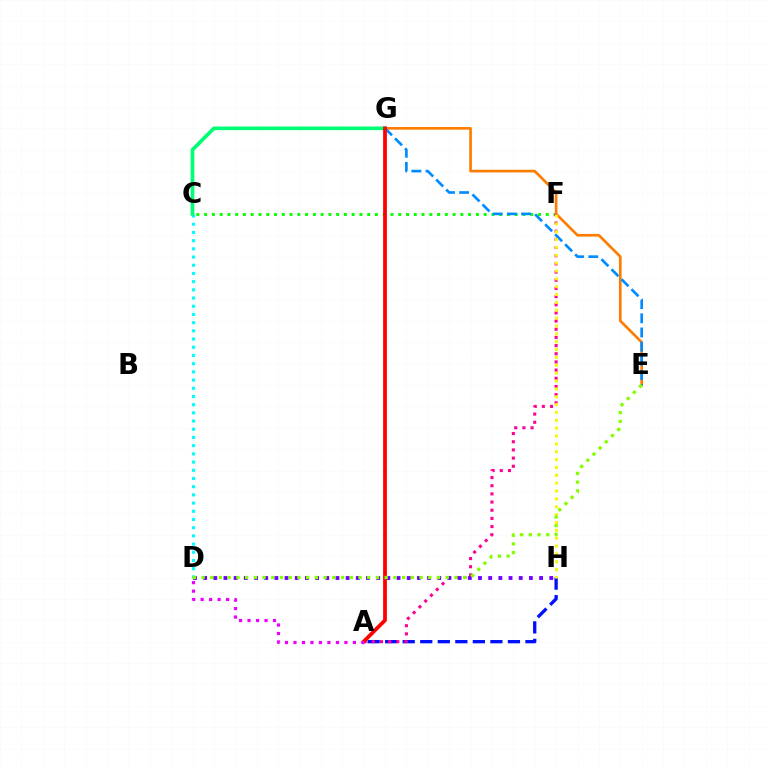{('C', 'F'): [{'color': '#08ff00', 'line_style': 'dotted', 'thickness': 2.11}], ('A', 'H'): [{'color': '#0010ff', 'line_style': 'dashed', 'thickness': 2.38}], ('C', 'D'): [{'color': '#00fff6', 'line_style': 'dotted', 'thickness': 2.23}], ('E', 'G'): [{'color': '#ff7c00', 'line_style': 'solid', 'thickness': 1.91}, {'color': '#008cff', 'line_style': 'dashed', 'thickness': 1.92}], ('C', 'G'): [{'color': '#00ff74', 'line_style': 'solid', 'thickness': 2.65}], ('A', 'F'): [{'color': '#ff0094', 'line_style': 'dotted', 'thickness': 2.22}], ('D', 'H'): [{'color': '#7200ff', 'line_style': 'dotted', 'thickness': 2.77}], ('A', 'G'): [{'color': '#ff0000', 'line_style': 'solid', 'thickness': 2.7}], ('F', 'H'): [{'color': '#fcf500', 'line_style': 'dotted', 'thickness': 2.14}], ('D', 'E'): [{'color': '#84ff00', 'line_style': 'dotted', 'thickness': 2.37}], ('A', 'D'): [{'color': '#ee00ff', 'line_style': 'dotted', 'thickness': 2.31}]}